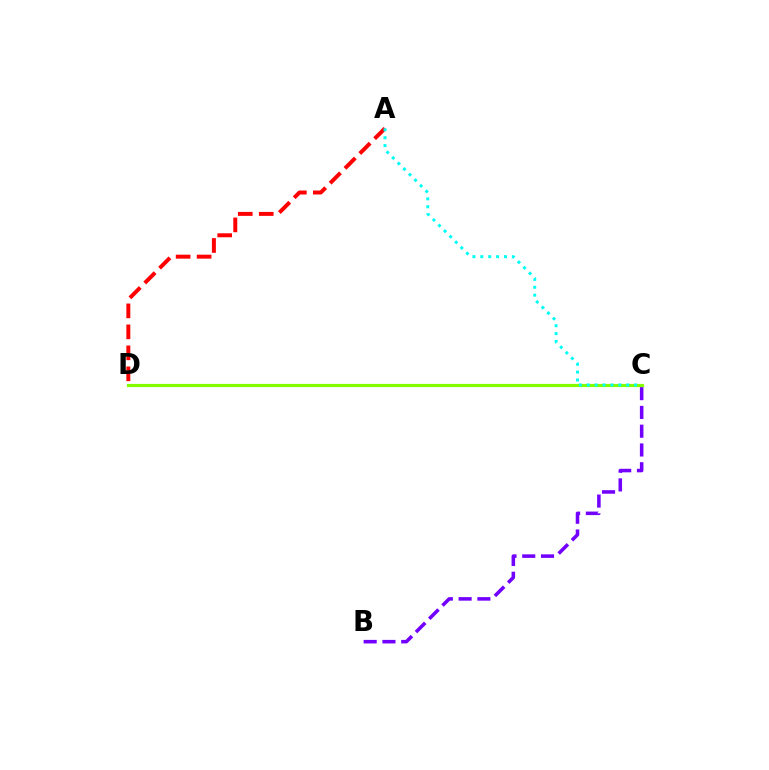{('B', 'C'): [{'color': '#7200ff', 'line_style': 'dashed', 'thickness': 2.55}], ('A', 'D'): [{'color': '#ff0000', 'line_style': 'dashed', 'thickness': 2.85}], ('C', 'D'): [{'color': '#84ff00', 'line_style': 'solid', 'thickness': 2.3}], ('A', 'C'): [{'color': '#00fff6', 'line_style': 'dotted', 'thickness': 2.14}]}